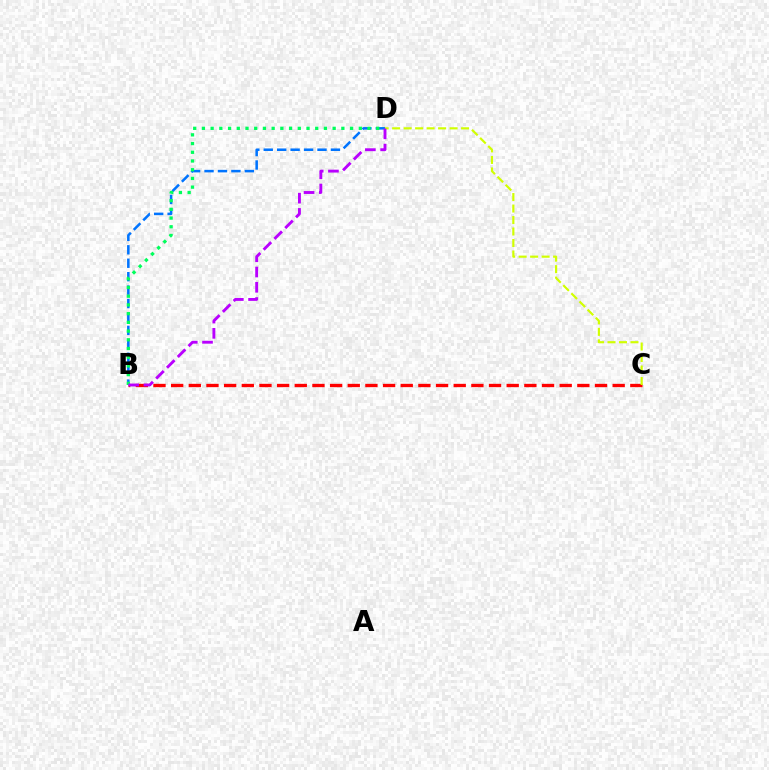{('B', 'D'): [{'color': '#0074ff', 'line_style': 'dashed', 'thickness': 1.83}, {'color': '#00ff5c', 'line_style': 'dotted', 'thickness': 2.37}, {'color': '#b900ff', 'line_style': 'dashed', 'thickness': 2.07}], ('B', 'C'): [{'color': '#ff0000', 'line_style': 'dashed', 'thickness': 2.4}], ('C', 'D'): [{'color': '#d1ff00', 'line_style': 'dashed', 'thickness': 1.56}]}